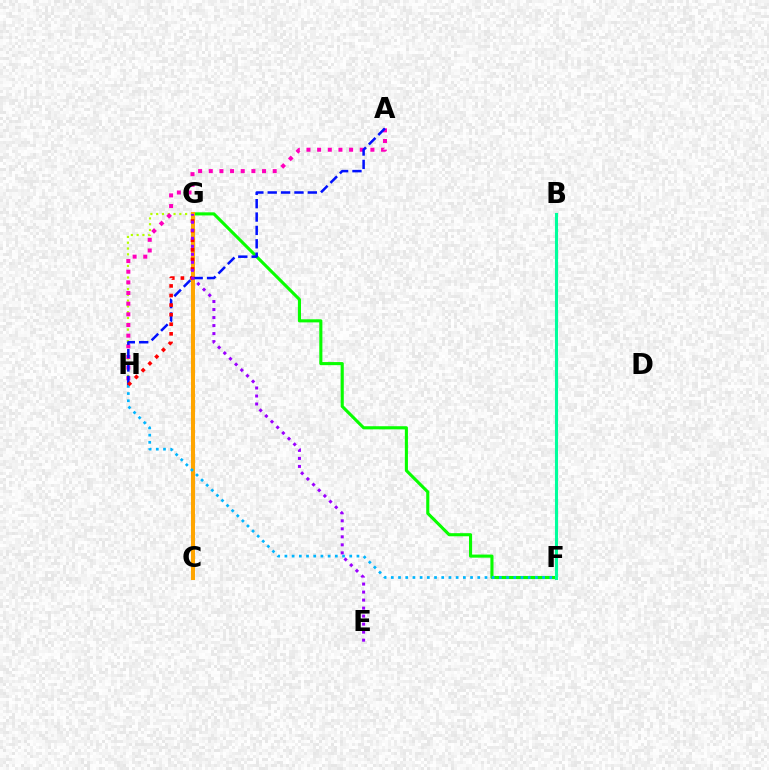{('F', 'G'): [{'color': '#08ff00', 'line_style': 'solid', 'thickness': 2.23}], ('G', 'H'): [{'color': '#b3ff00', 'line_style': 'dotted', 'thickness': 1.57}, {'color': '#ff0000', 'line_style': 'dotted', 'thickness': 2.6}], ('C', 'G'): [{'color': '#ffa500', 'line_style': 'solid', 'thickness': 2.93}], ('A', 'H'): [{'color': '#ff00bd', 'line_style': 'dotted', 'thickness': 2.9}, {'color': '#0010ff', 'line_style': 'dashed', 'thickness': 1.82}], ('B', 'F'): [{'color': '#00ff9d', 'line_style': 'solid', 'thickness': 2.22}], ('F', 'H'): [{'color': '#00b5ff', 'line_style': 'dotted', 'thickness': 1.96}], ('E', 'G'): [{'color': '#9b00ff', 'line_style': 'dotted', 'thickness': 2.18}]}